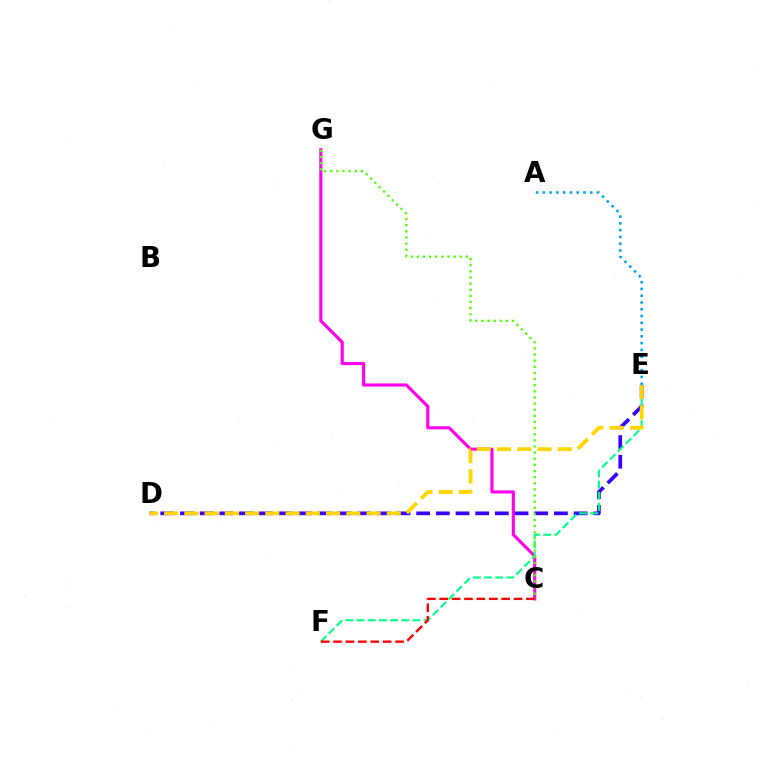{('C', 'G'): [{'color': '#ff00ed', 'line_style': 'solid', 'thickness': 2.25}, {'color': '#4fff00', 'line_style': 'dotted', 'thickness': 1.67}], ('A', 'E'): [{'color': '#009eff', 'line_style': 'dotted', 'thickness': 1.84}], ('D', 'E'): [{'color': '#3700ff', 'line_style': 'dashed', 'thickness': 2.67}, {'color': '#ffd500', 'line_style': 'dashed', 'thickness': 2.75}], ('E', 'F'): [{'color': '#00ff86', 'line_style': 'dashed', 'thickness': 1.52}], ('C', 'F'): [{'color': '#ff0000', 'line_style': 'dashed', 'thickness': 1.68}]}